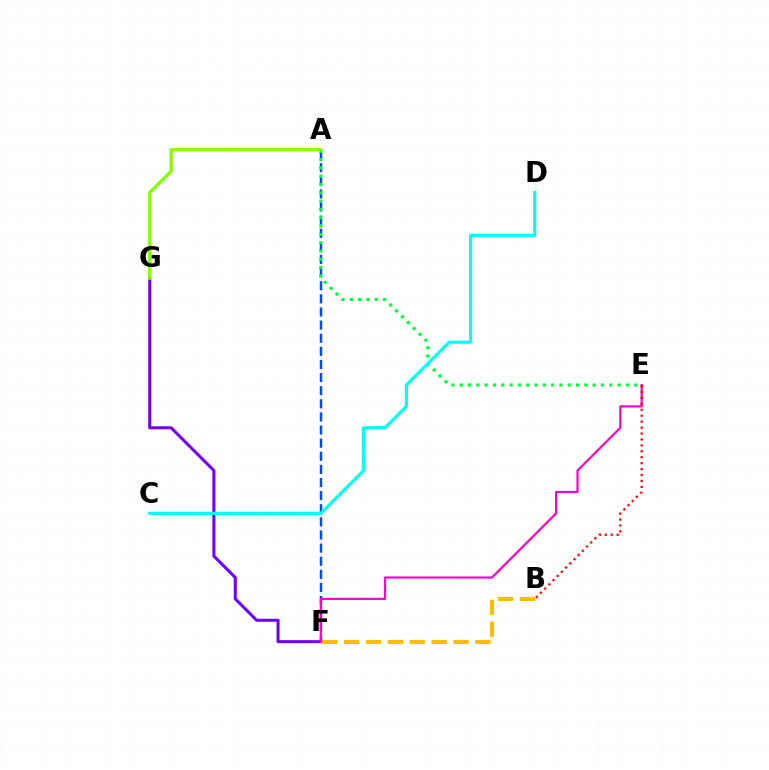{('F', 'G'): [{'color': '#7200ff', 'line_style': 'solid', 'thickness': 2.19}], ('A', 'F'): [{'color': '#004bff', 'line_style': 'dashed', 'thickness': 1.78}], ('E', 'F'): [{'color': '#ff00cf', 'line_style': 'solid', 'thickness': 1.57}], ('A', 'E'): [{'color': '#00ff39', 'line_style': 'dotted', 'thickness': 2.26}], ('B', 'F'): [{'color': '#ffbd00', 'line_style': 'dashed', 'thickness': 2.97}], ('B', 'E'): [{'color': '#ff0000', 'line_style': 'dotted', 'thickness': 1.61}], ('A', 'G'): [{'color': '#84ff00', 'line_style': 'solid', 'thickness': 2.34}], ('C', 'D'): [{'color': '#00fff6', 'line_style': 'solid', 'thickness': 2.28}]}